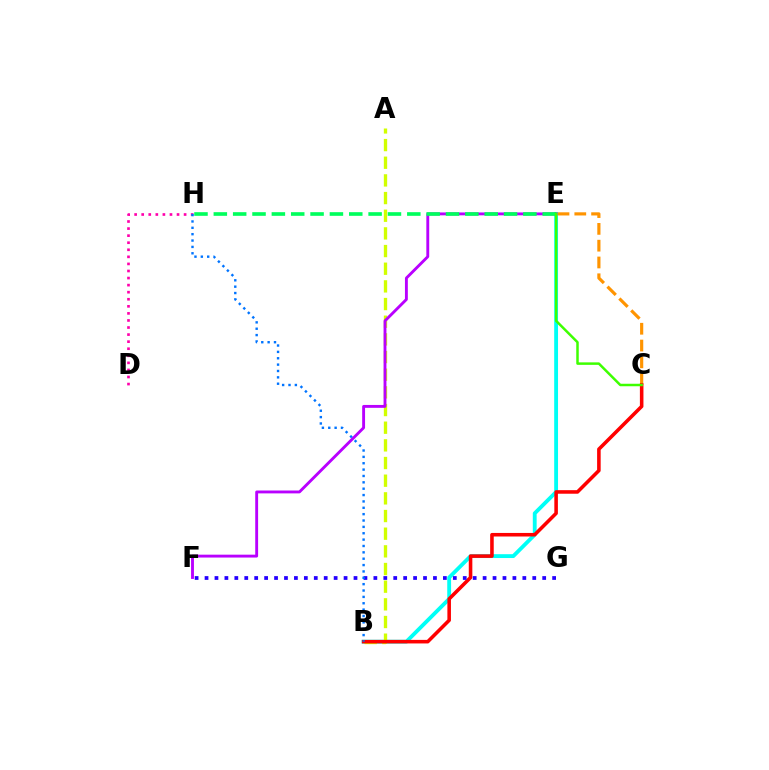{('B', 'E'): [{'color': '#00fff6', 'line_style': 'solid', 'thickness': 2.77}], ('A', 'B'): [{'color': '#d1ff00', 'line_style': 'dashed', 'thickness': 2.4}], ('E', 'F'): [{'color': '#b900ff', 'line_style': 'solid', 'thickness': 2.07}], ('D', 'H'): [{'color': '#ff00ac', 'line_style': 'dotted', 'thickness': 1.92}], ('C', 'E'): [{'color': '#ff9400', 'line_style': 'dashed', 'thickness': 2.28}, {'color': '#3dff00', 'line_style': 'solid', 'thickness': 1.79}], ('B', 'C'): [{'color': '#ff0000', 'line_style': 'solid', 'thickness': 2.56}], ('E', 'H'): [{'color': '#00ff5c', 'line_style': 'dashed', 'thickness': 2.63}], ('F', 'G'): [{'color': '#2500ff', 'line_style': 'dotted', 'thickness': 2.7}], ('B', 'H'): [{'color': '#0074ff', 'line_style': 'dotted', 'thickness': 1.73}]}